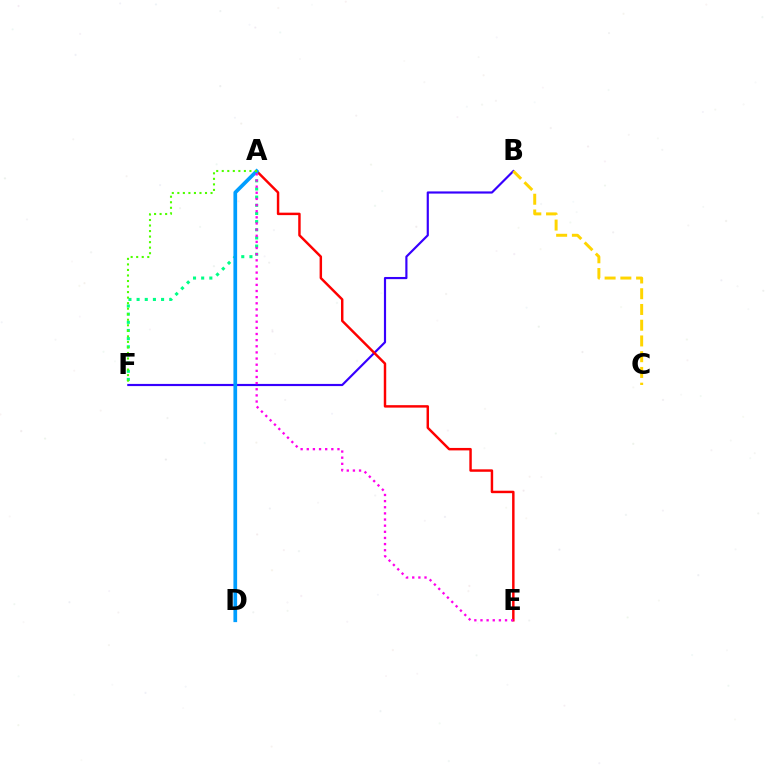{('B', 'F'): [{'color': '#3700ff', 'line_style': 'solid', 'thickness': 1.56}], ('A', 'E'): [{'color': '#ff0000', 'line_style': 'solid', 'thickness': 1.77}, {'color': '#ff00ed', 'line_style': 'dotted', 'thickness': 1.67}], ('A', 'F'): [{'color': '#00ff86', 'line_style': 'dotted', 'thickness': 2.22}, {'color': '#4fff00', 'line_style': 'dotted', 'thickness': 1.5}], ('A', 'D'): [{'color': '#009eff', 'line_style': 'solid', 'thickness': 2.66}], ('B', 'C'): [{'color': '#ffd500', 'line_style': 'dashed', 'thickness': 2.14}]}